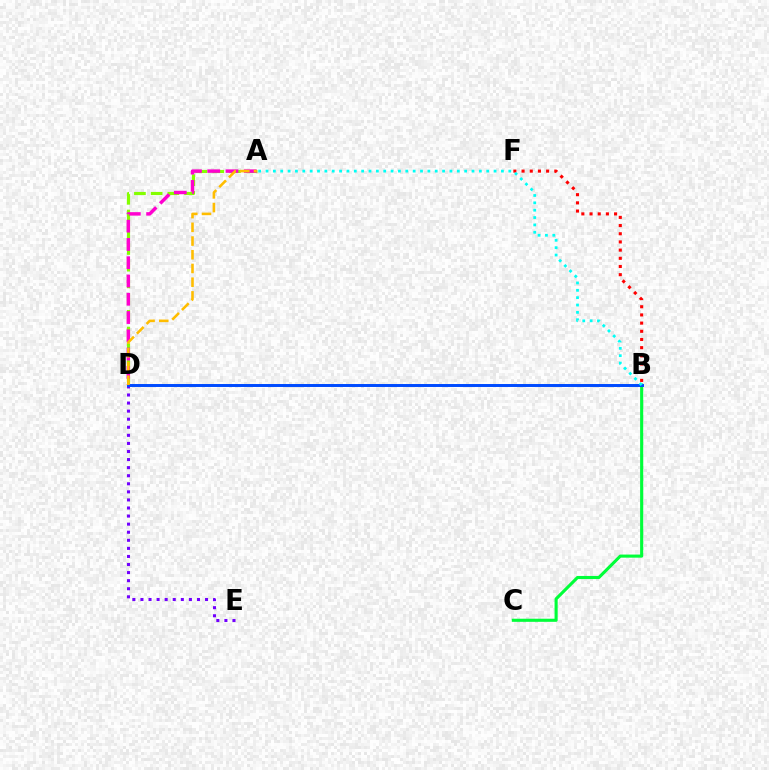{('B', 'C'): [{'color': '#00ff39', 'line_style': 'solid', 'thickness': 2.23}], ('A', 'D'): [{'color': '#84ff00', 'line_style': 'dashed', 'thickness': 2.27}, {'color': '#ff00cf', 'line_style': 'dashed', 'thickness': 2.48}, {'color': '#ffbd00', 'line_style': 'dashed', 'thickness': 1.86}], ('D', 'E'): [{'color': '#7200ff', 'line_style': 'dotted', 'thickness': 2.19}], ('B', 'D'): [{'color': '#004bff', 'line_style': 'solid', 'thickness': 2.13}], ('B', 'F'): [{'color': '#ff0000', 'line_style': 'dotted', 'thickness': 2.22}], ('A', 'B'): [{'color': '#00fff6', 'line_style': 'dotted', 'thickness': 2.0}]}